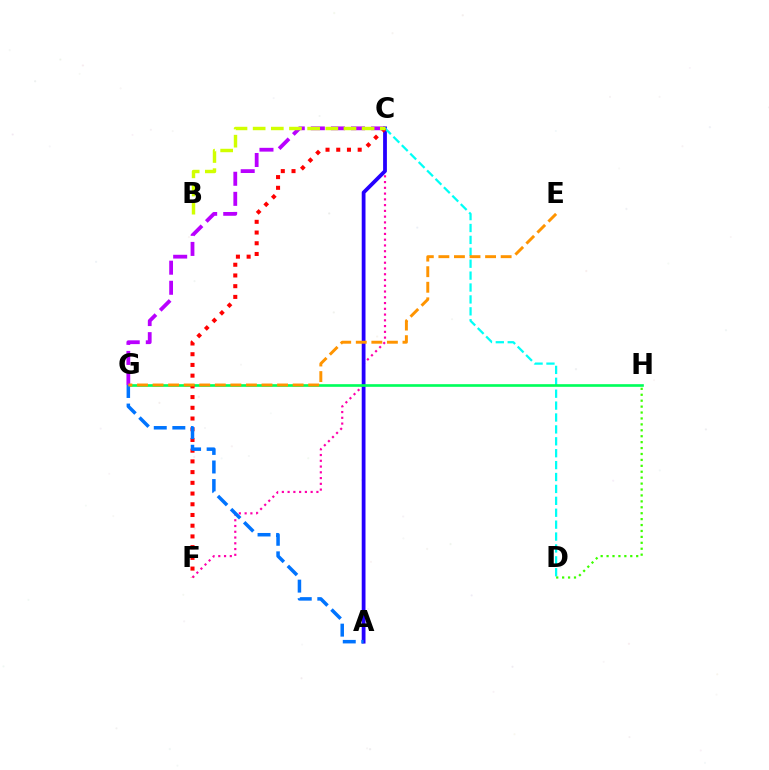{('C', 'F'): [{'color': '#ff00ac', 'line_style': 'dotted', 'thickness': 1.57}, {'color': '#ff0000', 'line_style': 'dotted', 'thickness': 2.91}], ('A', 'C'): [{'color': '#2500ff', 'line_style': 'solid', 'thickness': 2.72}], ('C', 'D'): [{'color': '#00fff6', 'line_style': 'dashed', 'thickness': 1.62}], ('G', 'H'): [{'color': '#00ff5c', 'line_style': 'solid', 'thickness': 1.91}], ('C', 'G'): [{'color': '#b900ff', 'line_style': 'dashed', 'thickness': 2.73}], ('A', 'G'): [{'color': '#0074ff', 'line_style': 'dashed', 'thickness': 2.52}], ('B', 'C'): [{'color': '#d1ff00', 'line_style': 'dashed', 'thickness': 2.47}], ('E', 'G'): [{'color': '#ff9400', 'line_style': 'dashed', 'thickness': 2.11}], ('D', 'H'): [{'color': '#3dff00', 'line_style': 'dotted', 'thickness': 1.61}]}